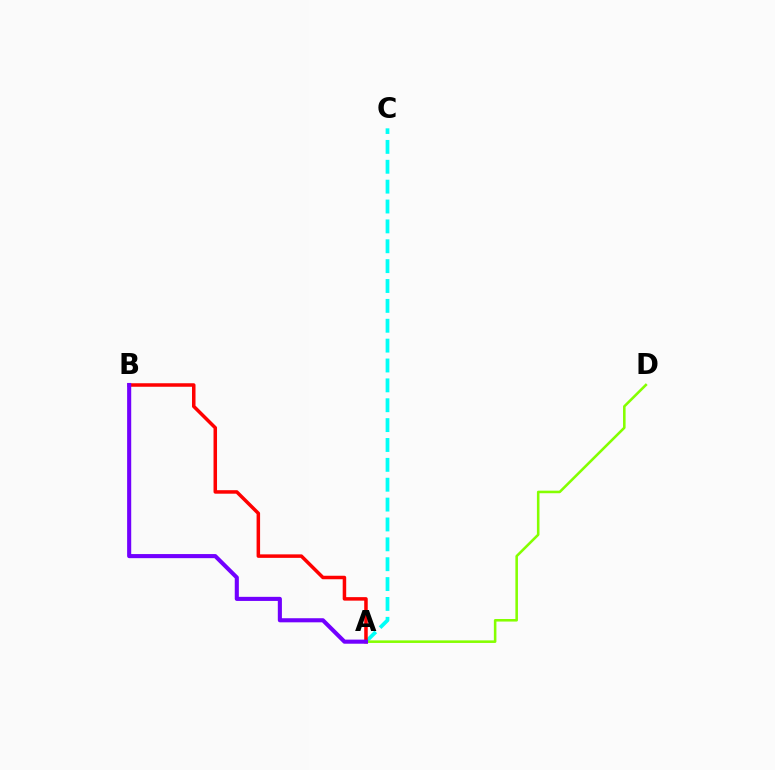{('A', 'C'): [{'color': '#00fff6', 'line_style': 'dashed', 'thickness': 2.7}], ('A', 'D'): [{'color': '#84ff00', 'line_style': 'solid', 'thickness': 1.84}], ('A', 'B'): [{'color': '#ff0000', 'line_style': 'solid', 'thickness': 2.52}, {'color': '#7200ff', 'line_style': 'solid', 'thickness': 2.95}]}